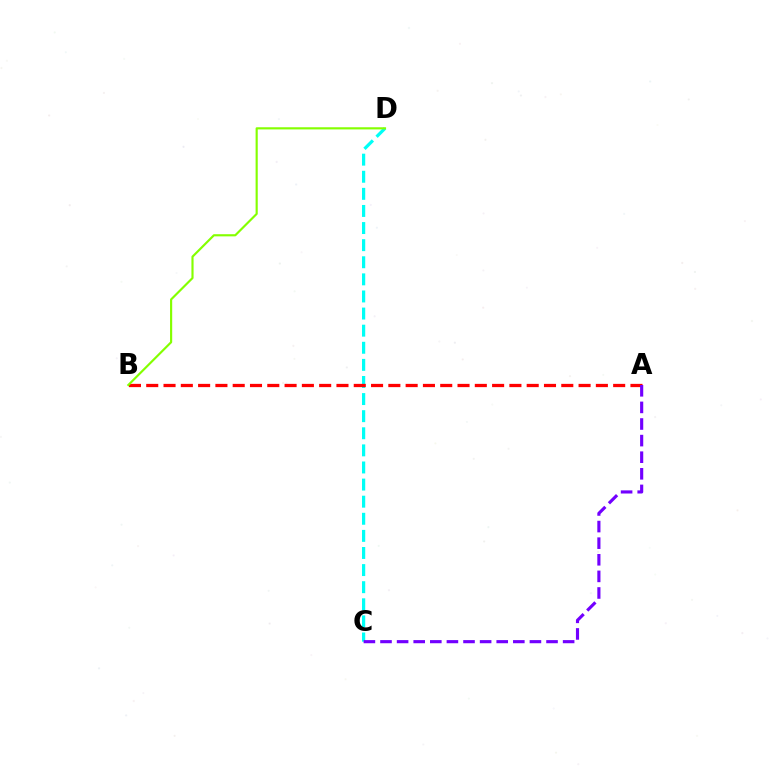{('C', 'D'): [{'color': '#00fff6', 'line_style': 'dashed', 'thickness': 2.32}], ('A', 'B'): [{'color': '#ff0000', 'line_style': 'dashed', 'thickness': 2.35}], ('B', 'D'): [{'color': '#84ff00', 'line_style': 'solid', 'thickness': 1.55}], ('A', 'C'): [{'color': '#7200ff', 'line_style': 'dashed', 'thickness': 2.26}]}